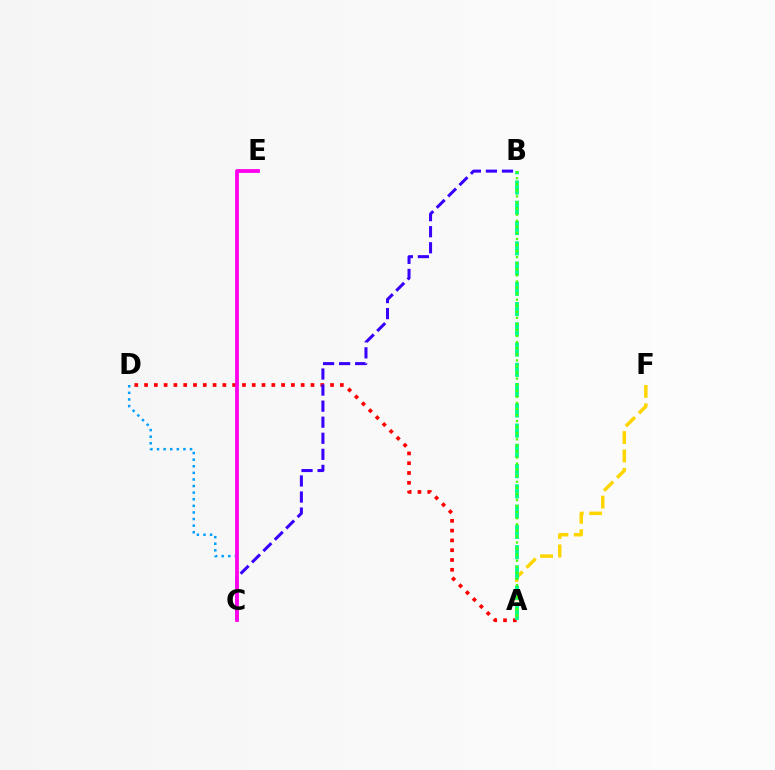{('A', 'D'): [{'color': '#ff0000', 'line_style': 'dotted', 'thickness': 2.66}], ('B', 'C'): [{'color': '#3700ff', 'line_style': 'dashed', 'thickness': 2.18}], ('A', 'F'): [{'color': '#ffd500', 'line_style': 'dashed', 'thickness': 2.5}], ('C', 'D'): [{'color': '#009eff', 'line_style': 'dotted', 'thickness': 1.79}], ('A', 'B'): [{'color': '#00ff86', 'line_style': 'dashed', 'thickness': 2.75}, {'color': '#4fff00', 'line_style': 'dotted', 'thickness': 1.65}], ('C', 'E'): [{'color': '#ff00ed', 'line_style': 'solid', 'thickness': 2.73}]}